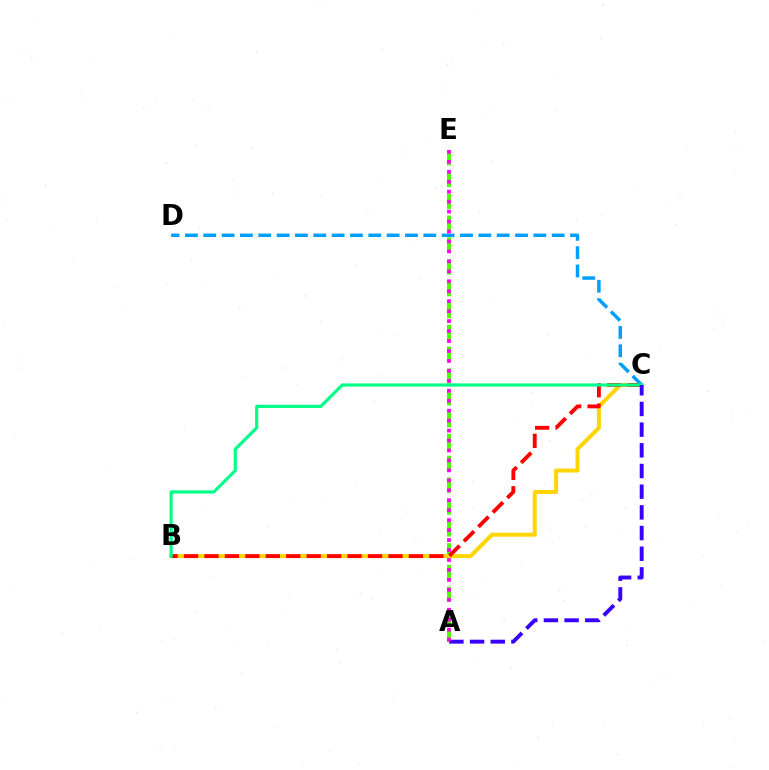{('A', 'E'): [{'color': '#4fff00', 'line_style': 'dashed', 'thickness': 2.97}, {'color': '#ff00ed', 'line_style': 'dotted', 'thickness': 2.7}], ('B', 'C'): [{'color': '#ffd500', 'line_style': 'solid', 'thickness': 2.86}, {'color': '#ff0000', 'line_style': 'dashed', 'thickness': 2.78}, {'color': '#00ff86', 'line_style': 'solid', 'thickness': 2.27}], ('C', 'D'): [{'color': '#009eff', 'line_style': 'dashed', 'thickness': 2.49}], ('A', 'C'): [{'color': '#3700ff', 'line_style': 'dashed', 'thickness': 2.81}]}